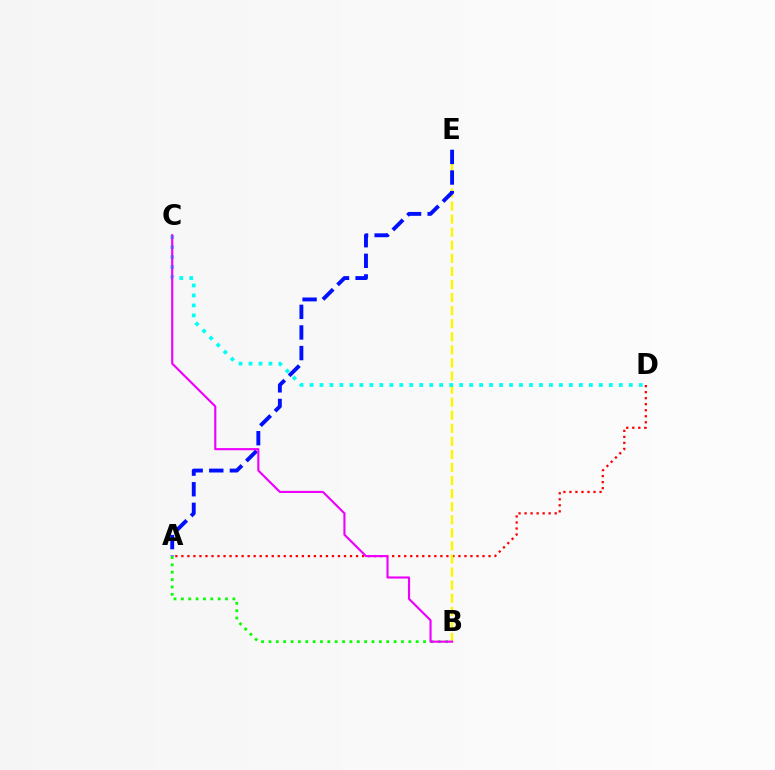{('A', 'B'): [{'color': '#08ff00', 'line_style': 'dotted', 'thickness': 2.0}], ('A', 'D'): [{'color': '#ff0000', 'line_style': 'dotted', 'thickness': 1.64}], ('B', 'E'): [{'color': '#fcf500', 'line_style': 'dashed', 'thickness': 1.78}], ('A', 'E'): [{'color': '#0010ff', 'line_style': 'dashed', 'thickness': 2.8}], ('C', 'D'): [{'color': '#00fff6', 'line_style': 'dotted', 'thickness': 2.71}], ('B', 'C'): [{'color': '#ee00ff', 'line_style': 'solid', 'thickness': 1.54}]}